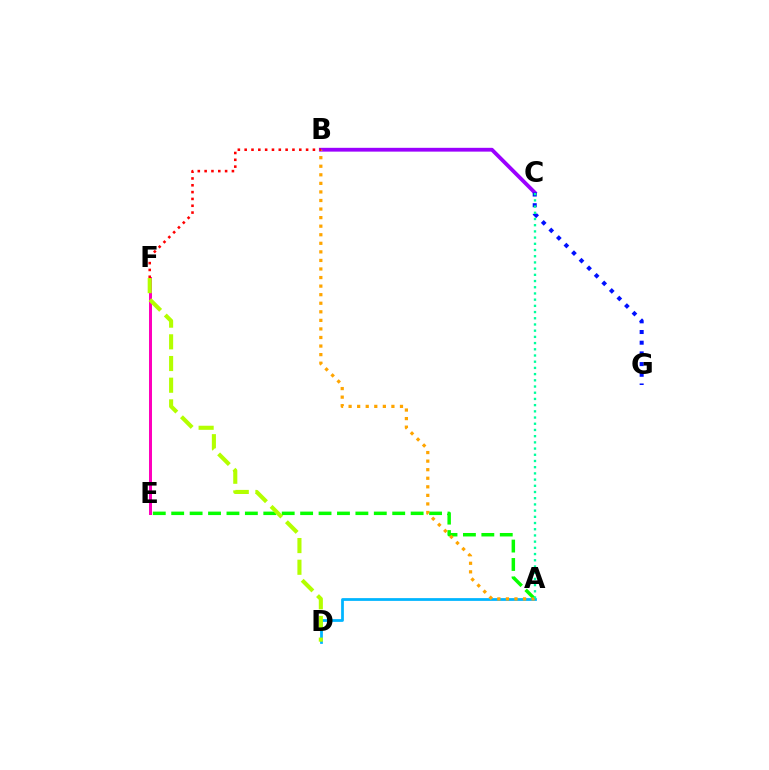{('B', 'C'): [{'color': '#9b00ff', 'line_style': 'solid', 'thickness': 2.74}], ('C', 'G'): [{'color': '#0010ff', 'line_style': 'dotted', 'thickness': 2.91}], ('A', 'D'): [{'color': '#00b5ff', 'line_style': 'solid', 'thickness': 1.99}], ('A', 'E'): [{'color': '#08ff00', 'line_style': 'dashed', 'thickness': 2.5}], ('A', 'B'): [{'color': '#ffa500', 'line_style': 'dotted', 'thickness': 2.33}], ('A', 'C'): [{'color': '#00ff9d', 'line_style': 'dotted', 'thickness': 1.69}], ('E', 'F'): [{'color': '#ff00bd', 'line_style': 'solid', 'thickness': 2.16}], ('B', 'F'): [{'color': '#ff0000', 'line_style': 'dotted', 'thickness': 1.85}], ('D', 'F'): [{'color': '#b3ff00', 'line_style': 'dashed', 'thickness': 2.95}]}